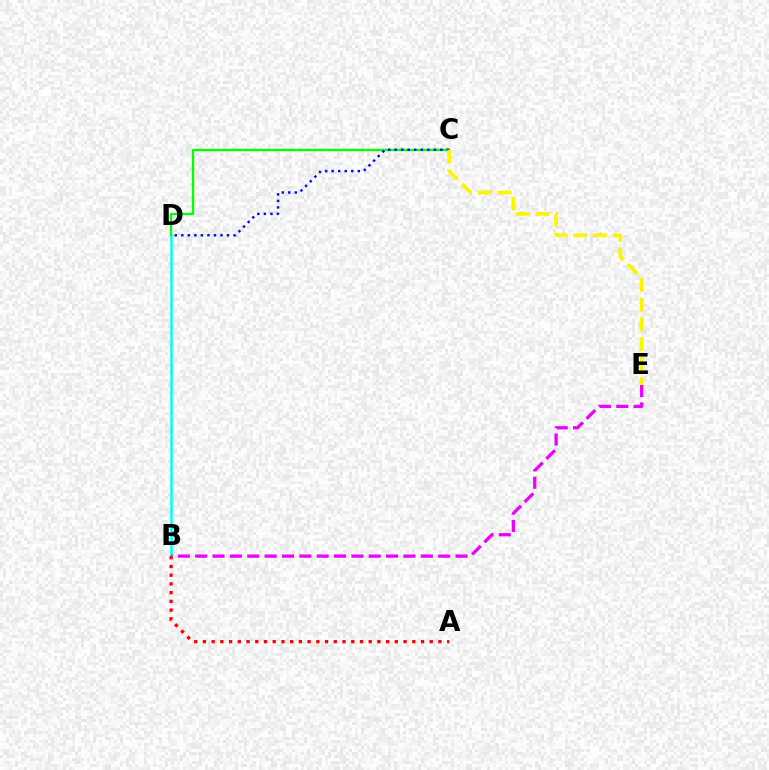{('B', 'D'): [{'color': '#00fff6', 'line_style': 'solid', 'thickness': 1.8}], ('C', 'D'): [{'color': '#08ff00', 'line_style': 'solid', 'thickness': 1.7}, {'color': '#0010ff', 'line_style': 'dotted', 'thickness': 1.78}], ('A', 'B'): [{'color': '#ff0000', 'line_style': 'dotted', 'thickness': 2.37}], ('B', 'E'): [{'color': '#ee00ff', 'line_style': 'dashed', 'thickness': 2.36}], ('C', 'E'): [{'color': '#fcf500', 'line_style': 'dashed', 'thickness': 2.68}]}